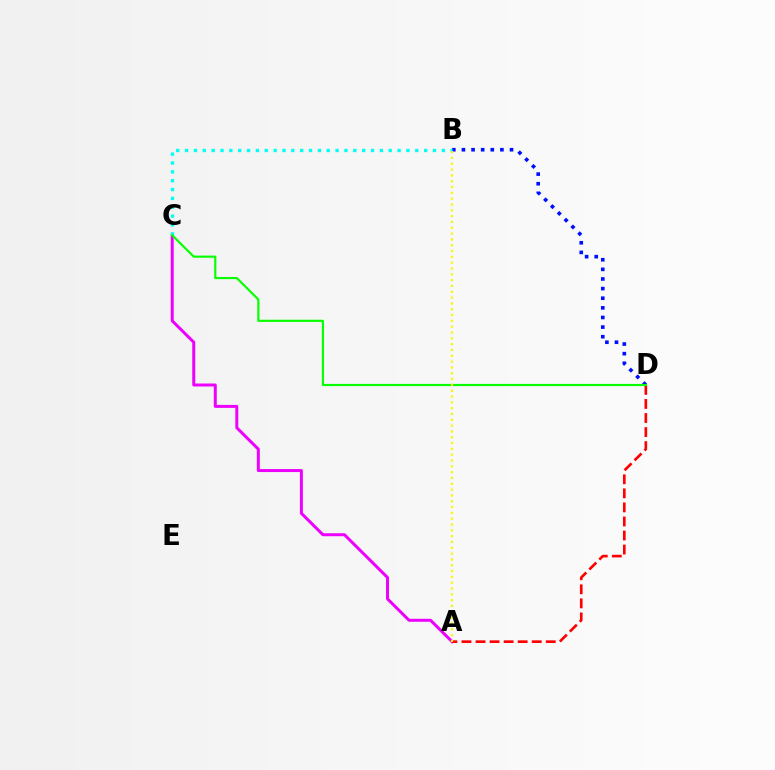{('A', 'C'): [{'color': '#ee00ff', 'line_style': 'solid', 'thickness': 2.15}], ('B', 'D'): [{'color': '#0010ff', 'line_style': 'dotted', 'thickness': 2.61}], ('A', 'D'): [{'color': '#ff0000', 'line_style': 'dashed', 'thickness': 1.91}], ('B', 'C'): [{'color': '#00fff6', 'line_style': 'dotted', 'thickness': 2.41}], ('C', 'D'): [{'color': '#08ff00', 'line_style': 'solid', 'thickness': 1.56}], ('A', 'B'): [{'color': '#fcf500', 'line_style': 'dotted', 'thickness': 1.58}]}